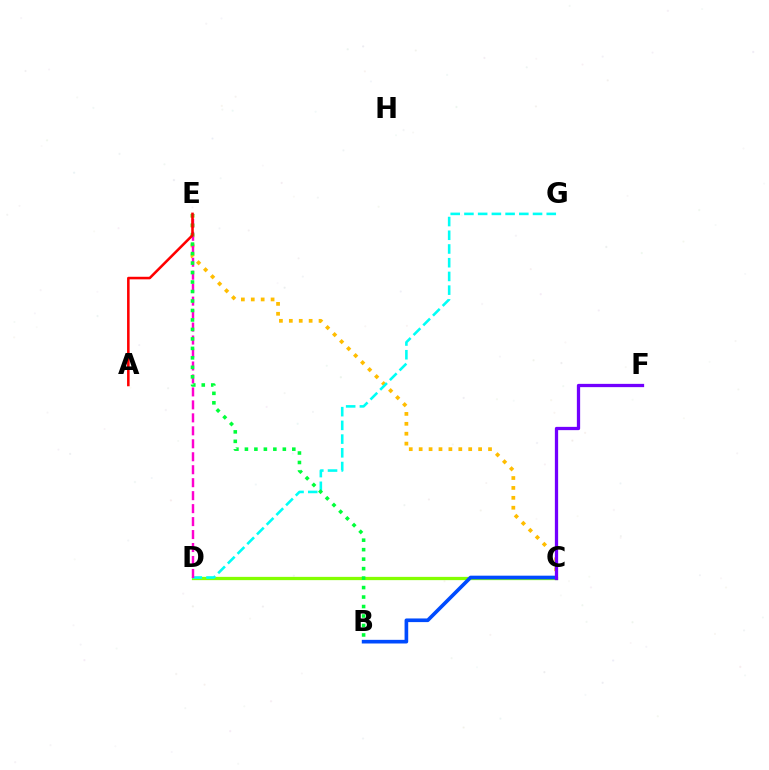{('C', 'E'): [{'color': '#ffbd00', 'line_style': 'dotted', 'thickness': 2.69}], ('C', 'D'): [{'color': '#84ff00', 'line_style': 'solid', 'thickness': 2.35}], ('D', 'G'): [{'color': '#00fff6', 'line_style': 'dashed', 'thickness': 1.86}], ('D', 'E'): [{'color': '#ff00cf', 'line_style': 'dashed', 'thickness': 1.76}], ('B', 'C'): [{'color': '#004bff', 'line_style': 'solid', 'thickness': 2.63}], ('C', 'F'): [{'color': '#7200ff', 'line_style': 'solid', 'thickness': 2.36}], ('B', 'E'): [{'color': '#00ff39', 'line_style': 'dotted', 'thickness': 2.58}], ('A', 'E'): [{'color': '#ff0000', 'line_style': 'solid', 'thickness': 1.84}]}